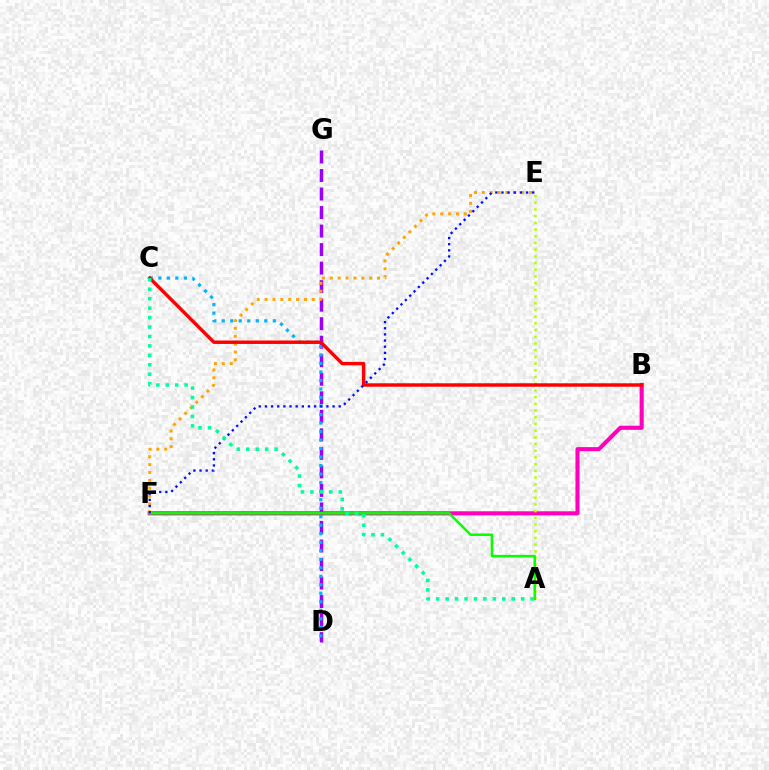{('D', 'G'): [{'color': '#9b00ff', 'line_style': 'dashed', 'thickness': 2.52}], ('B', 'F'): [{'color': '#ff00bd', 'line_style': 'solid', 'thickness': 2.95}], ('A', 'E'): [{'color': '#b3ff00', 'line_style': 'dotted', 'thickness': 1.82}], ('C', 'D'): [{'color': '#00b5ff', 'line_style': 'dotted', 'thickness': 2.31}], ('A', 'F'): [{'color': '#08ff00', 'line_style': 'solid', 'thickness': 1.81}], ('E', 'F'): [{'color': '#ffa500', 'line_style': 'dotted', 'thickness': 2.14}, {'color': '#0010ff', 'line_style': 'dotted', 'thickness': 1.67}], ('B', 'C'): [{'color': '#ff0000', 'line_style': 'solid', 'thickness': 2.47}], ('A', 'C'): [{'color': '#00ff9d', 'line_style': 'dotted', 'thickness': 2.56}]}